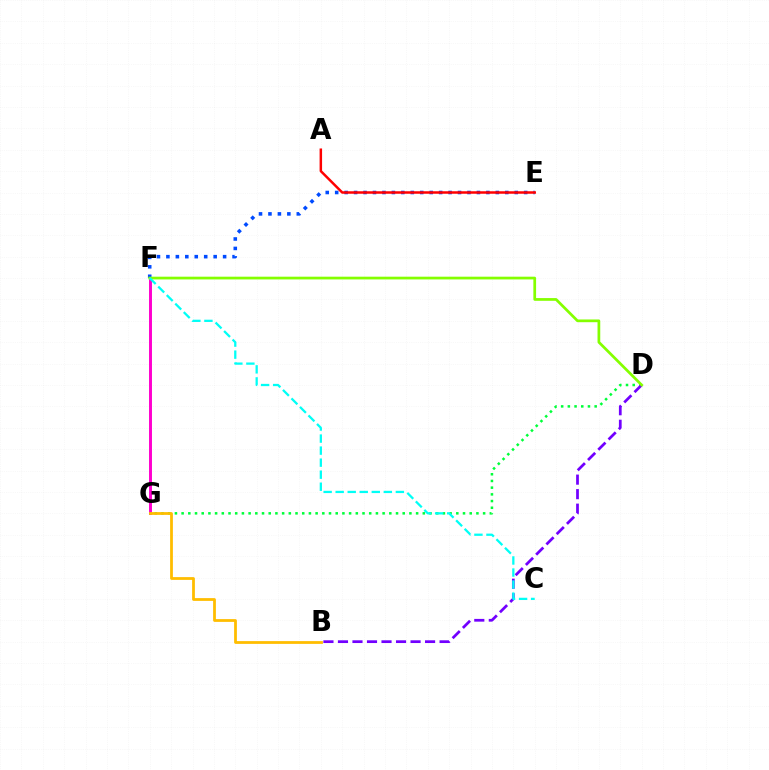{('E', 'F'): [{'color': '#004bff', 'line_style': 'dotted', 'thickness': 2.57}], ('F', 'G'): [{'color': '#ff00cf', 'line_style': 'solid', 'thickness': 2.12}], ('A', 'E'): [{'color': '#ff0000', 'line_style': 'solid', 'thickness': 1.79}], ('D', 'G'): [{'color': '#00ff39', 'line_style': 'dotted', 'thickness': 1.82}], ('B', 'D'): [{'color': '#7200ff', 'line_style': 'dashed', 'thickness': 1.97}], ('D', 'F'): [{'color': '#84ff00', 'line_style': 'solid', 'thickness': 1.96}], ('C', 'F'): [{'color': '#00fff6', 'line_style': 'dashed', 'thickness': 1.64}], ('B', 'G'): [{'color': '#ffbd00', 'line_style': 'solid', 'thickness': 2.0}]}